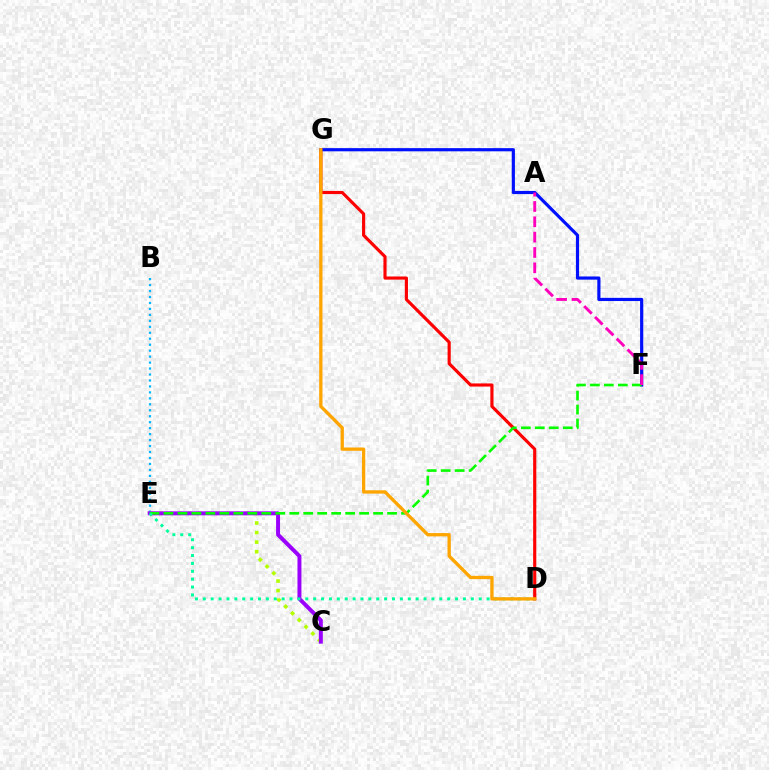{('D', 'G'): [{'color': '#ff0000', 'line_style': 'solid', 'thickness': 2.26}, {'color': '#ffa500', 'line_style': 'solid', 'thickness': 2.39}], ('B', 'E'): [{'color': '#00b5ff', 'line_style': 'dotted', 'thickness': 1.62}], ('C', 'E'): [{'color': '#b3ff00', 'line_style': 'dotted', 'thickness': 2.6}, {'color': '#9b00ff', 'line_style': 'solid', 'thickness': 2.85}], ('F', 'G'): [{'color': '#0010ff', 'line_style': 'solid', 'thickness': 2.28}], ('E', 'F'): [{'color': '#08ff00', 'line_style': 'dashed', 'thickness': 1.9}], ('D', 'E'): [{'color': '#00ff9d', 'line_style': 'dotted', 'thickness': 2.14}], ('A', 'F'): [{'color': '#ff00bd', 'line_style': 'dashed', 'thickness': 2.08}]}